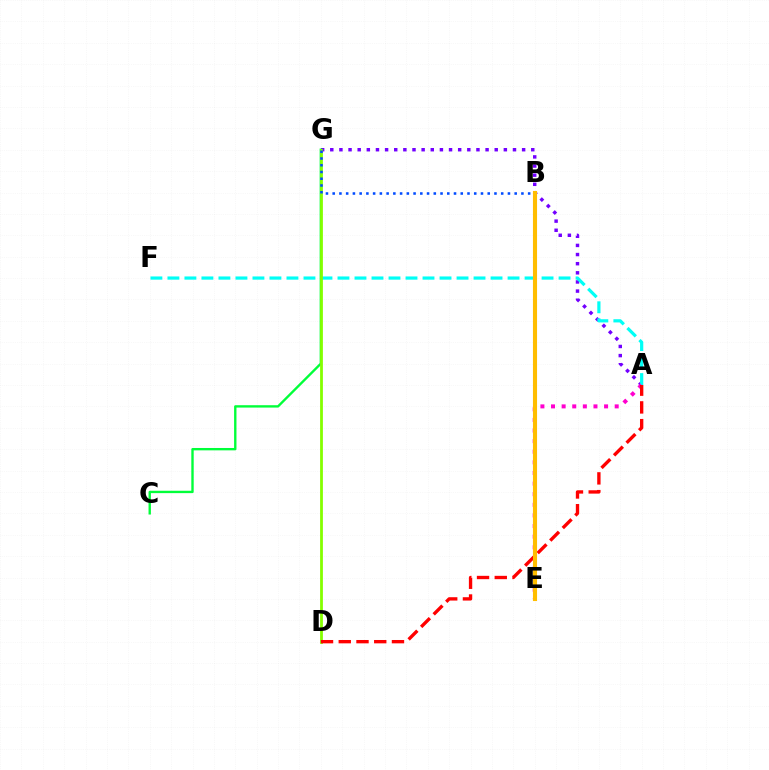{('A', 'G'): [{'color': '#7200ff', 'line_style': 'dotted', 'thickness': 2.48}], ('A', 'F'): [{'color': '#00fff6', 'line_style': 'dashed', 'thickness': 2.31}], ('C', 'G'): [{'color': '#00ff39', 'line_style': 'solid', 'thickness': 1.71}], ('D', 'G'): [{'color': '#84ff00', 'line_style': 'solid', 'thickness': 2.01}], ('A', 'E'): [{'color': '#ff00cf', 'line_style': 'dotted', 'thickness': 2.88}], ('A', 'D'): [{'color': '#ff0000', 'line_style': 'dashed', 'thickness': 2.41}], ('B', 'G'): [{'color': '#004bff', 'line_style': 'dotted', 'thickness': 1.83}], ('B', 'E'): [{'color': '#ffbd00', 'line_style': 'solid', 'thickness': 2.96}]}